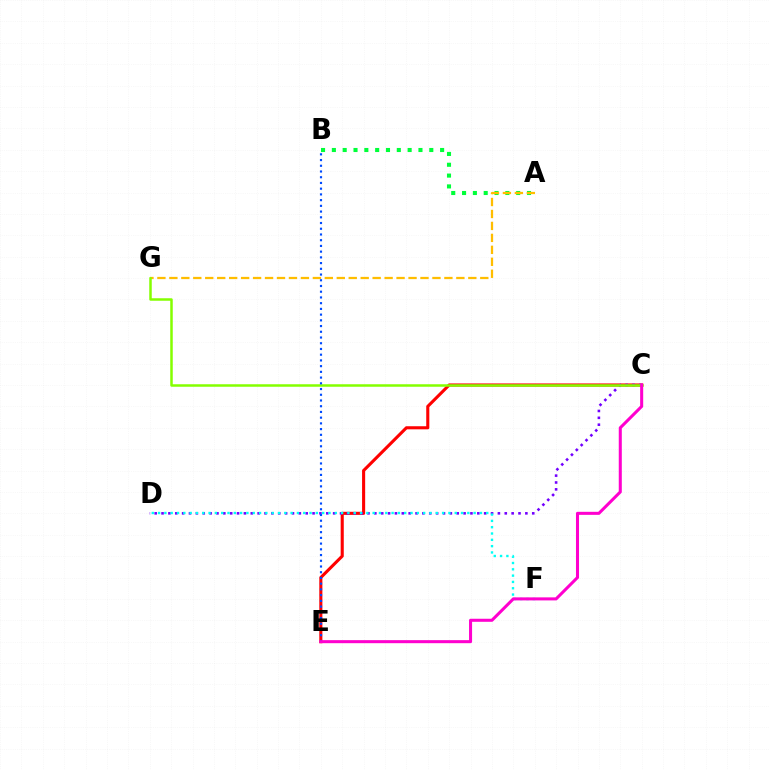{('A', 'B'): [{'color': '#00ff39', 'line_style': 'dotted', 'thickness': 2.94}], ('A', 'G'): [{'color': '#ffbd00', 'line_style': 'dashed', 'thickness': 1.62}], ('C', 'E'): [{'color': '#ff0000', 'line_style': 'solid', 'thickness': 2.23}, {'color': '#ff00cf', 'line_style': 'solid', 'thickness': 2.19}], ('C', 'D'): [{'color': '#7200ff', 'line_style': 'dotted', 'thickness': 1.87}], ('C', 'G'): [{'color': '#84ff00', 'line_style': 'solid', 'thickness': 1.8}], ('B', 'E'): [{'color': '#004bff', 'line_style': 'dotted', 'thickness': 1.56}], ('D', 'F'): [{'color': '#00fff6', 'line_style': 'dotted', 'thickness': 1.71}]}